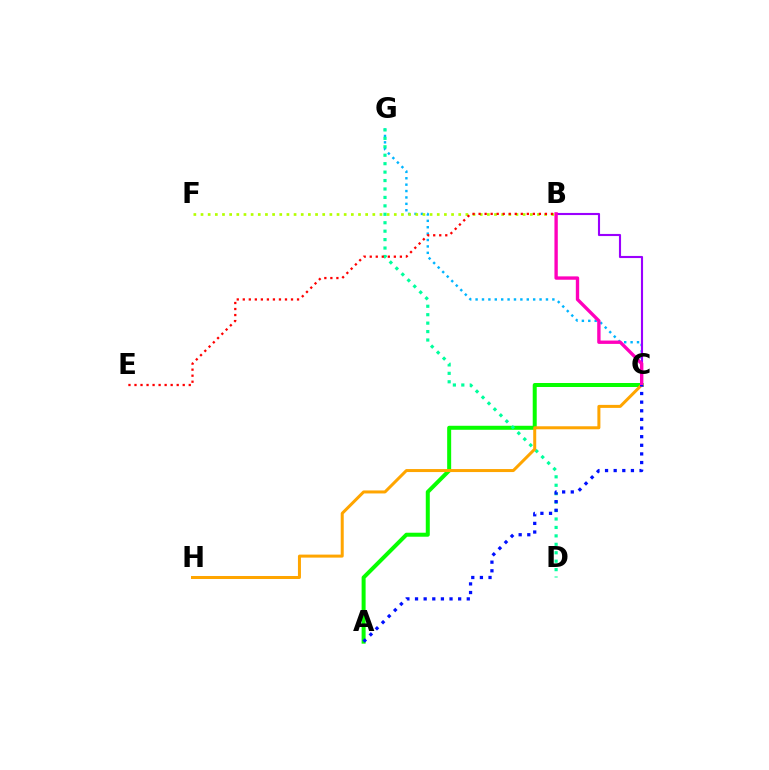{('C', 'G'): [{'color': '#00b5ff', 'line_style': 'dotted', 'thickness': 1.74}], ('B', 'C'): [{'color': '#9b00ff', 'line_style': 'solid', 'thickness': 1.53}, {'color': '#ff00bd', 'line_style': 'solid', 'thickness': 2.42}], ('A', 'C'): [{'color': '#08ff00', 'line_style': 'solid', 'thickness': 2.88}, {'color': '#0010ff', 'line_style': 'dotted', 'thickness': 2.34}], ('D', 'G'): [{'color': '#00ff9d', 'line_style': 'dotted', 'thickness': 2.29}], ('B', 'F'): [{'color': '#b3ff00', 'line_style': 'dotted', 'thickness': 1.94}], ('C', 'H'): [{'color': '#ffa500', 'line_style': 'solid', 'thickness': 2.17}], ('B', 'E'): [{'color': '#ff0000', 'line_style': 'dotted', 'thickness': 1.64}]}